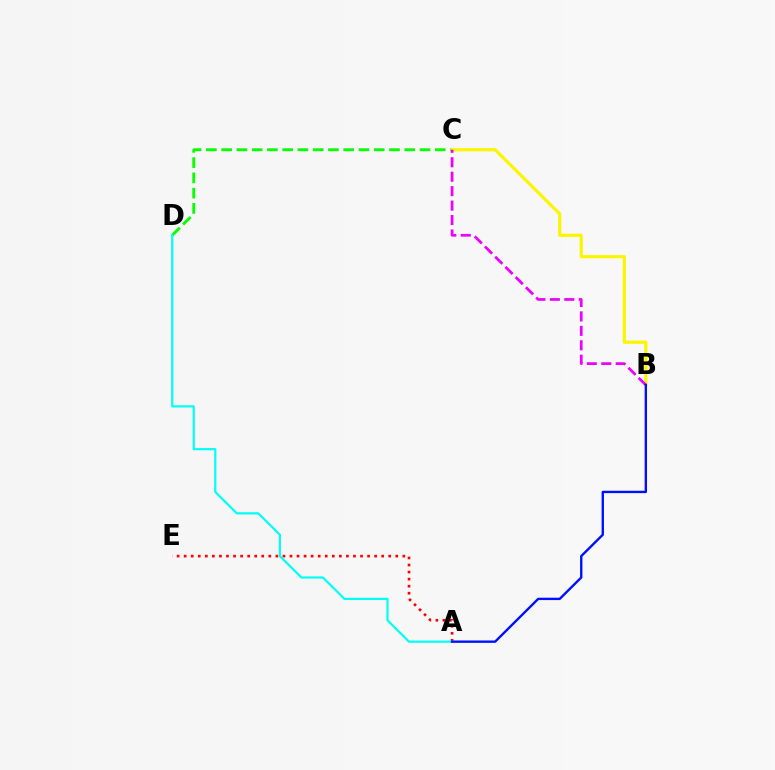{('A', 'E'): [{'color': '#ff0000', 'line_style': 'dotted', 'thickness': 1.92}], ('C', 'D'): [{'color': '#08ff00', 'line_style': 'dashed', 'thickness': 2.07}], ('B', 'C'): [{'color': '#fcf500', 'line_style': 'solid', 'thickness': 2.3}, {'color': '#ee00ff', 'line_style': 'dashed', 'thickness': 1.96}], ('A', 'D'): [{'color': '#00fff6', 'line_style': 'solid', 'thickness': 1.58}], ('A', 'B'): [{'color': '#0010ff', 'line_style': 'solid', 'thickness': 1.71}]}